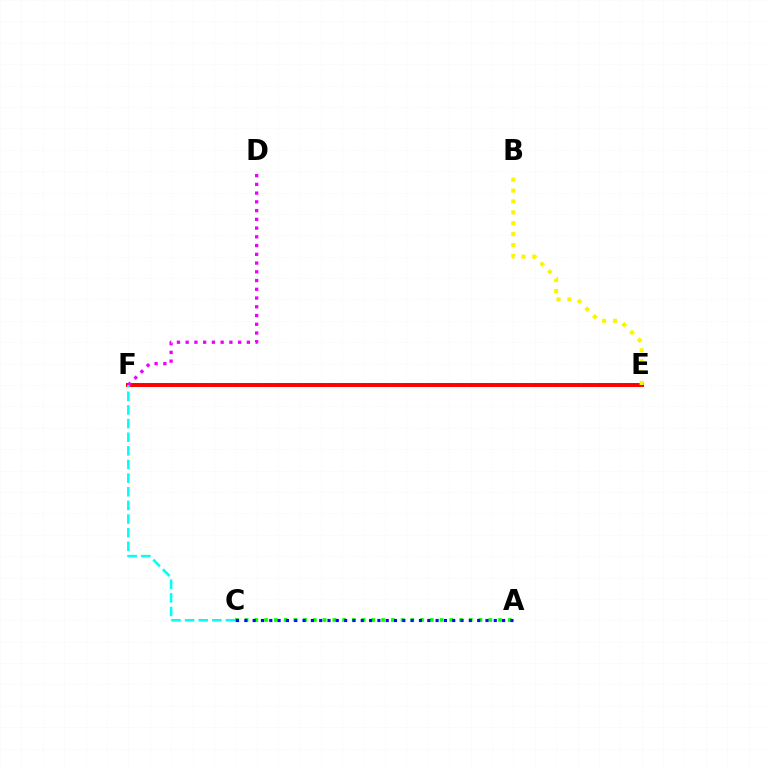{('E', 'F'): [{'color': '#ff0000', 'line_style': 'solid', 'thickness': 2.85}], ('D', 'F'): [{'color': '#ee00ff', 'line_style': 'dotted', 'thickness': 2.38}], ('C', 'F'): [{'color': '#00fff6', 'line_style': 'dashed', 'thickness': 1.85}], ('A', 'C'): [{'color': '#08ff00', 'line_style': 'dotted', 'thickness': 2.65}, {'color': '#0010ff', 'line_style': 'dotted', 'thickness': 2.26}], ('B', 'E'): [{'color': '#fcf500', 'line_style': 'dotted', 'thickness': 2.96}]}